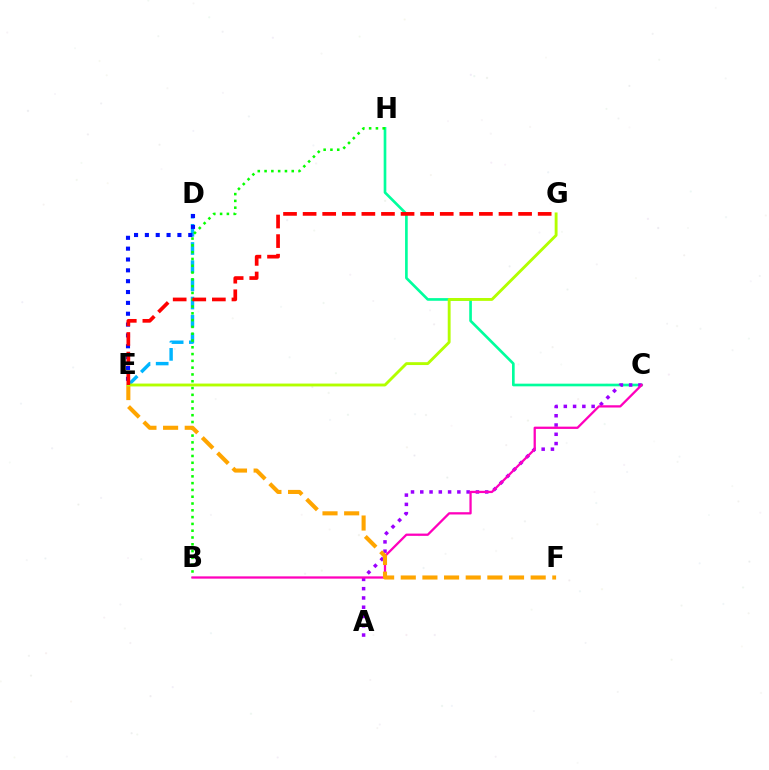{('C', 'H'): [{'color': '#00ff9d', 'line_style': 'solid', 'thickness': 1.92}], ('D', 'E'): [{'color': '#00b5ff', 'line_style': 'dashed', 'thickness': 2.47}, {'color': '#0010ff', 'line_style': 'dotted', 'thickness': 2.95}], ('A', 'C'): [{'color': '#9b00ff', 'line_style': 'dotted', 'thickness': 2.52}], ('B', 'H'): [{'color': '#08ff00', 'line_style': 'dotted', 'thickness': 1.85}], ('B', 'C'): [{'color': '#ff00bd', 'line_style': 'solid', 'thickness': 1.64}], ('E', 'F'): [{'color': '#ffa500', 'line_style': 'dashed', 'thickness': 2.94}], ('E', 'G'): [{'color': '#b3ff00', 'line_style': 'solid', 'thickness': 2.07}, {'color': '#ff0000', 'line_style': 'dashed', 'thickness': 2.66}]}